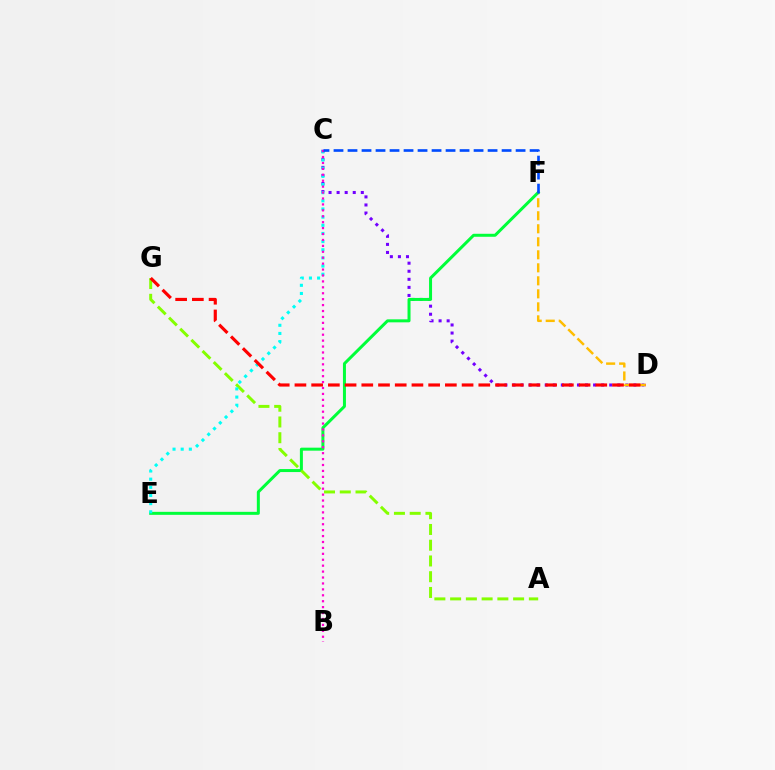{('C', 'D'): [{'color': '#7200ff', 'line_style': 'dotted', 'thickness': 2.19}], ('D', 'F'): [{'color': '#ffbd00', 'line_style': 'dashed', 'thickness': 1.77}], ('E', 'F'): [{'color': '#00ff39', 'line_style': 'solid', 'thickness': 2.16}], ('A', 'G'): [{'color': '#84ff00', 'line_style': 'dashed', 'thickness': 2.14}], ('C', 'E'): [{'color': '#00fff6', 'line_style': 'dotted', 'thickness': 2.22}], ('B', 'C'): [{'color': '#ff00cf', 'line_style': 'dotted', 'thickness': 1.61}], ('C', 'F'): [{'color': '#004bff', 'line_style': 'dashed', 'thickness': 1.9}], ('D', 'G'): [{'color': '#ff0000', 'line_style': 'dashed', 'thickness': 2.27}]}